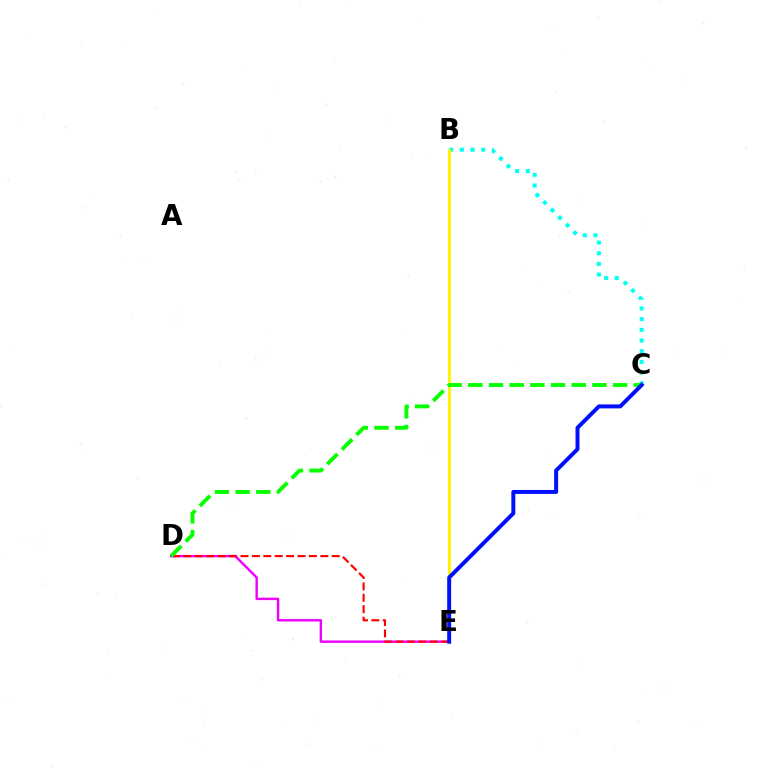{('D', 'E'): [{'color': '#ee00ff', 'line_style': 'solid', 'thickness': 1.74}, {'color': '#ff0000', 'line_style': 'dashed', 'thickness': 1.55}], ('B', 'C'): [{'color': '#00fff6', 'line_style': 'dotted', 'thickness': 2.9}], ('B', 'E'): [{'color': '#fcf500', 'line_style': 'solid', 'thickness': 2.09}], ('C', 'D'): [{'color': '#08ff00', 'line_style': 'dashed', 'thickness': 2.81}], ('C', 'E'): [{'color': '#0010ff', 'line_style': 'solid', 'thickness': 2.86}]}